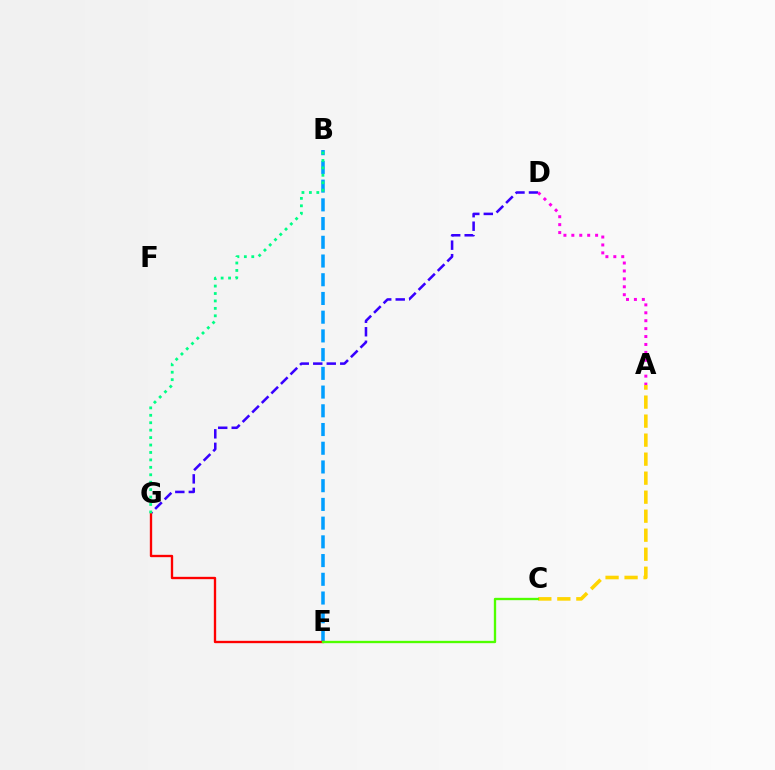{('B', 'E'): [{'color': '#009eff', 'line_style': 'dashed', 'thickness': 2.54}], ('D', 'G'): [{'color': '#3700ff', 'line_style': 'dashed', 'thickness': 1.83}], ('E', 'G'): [{'color': '#ff0000', 'line_style': 'solid', 'thickness': 1.69}], ('B', 'G'): [{'color': '#00ff86', 'line_style': 'dotted', 'thickness': 2.02}], ('A', 'C'): [{'color': '#ffd500', 'line_style': 'dashed', 'thickness': 2.58}], ('C', 'E'): [{'color': '#4fff00', 'line_style': 'solid', 'thickness': 1.69}], ('A', 'D'): [{'color': '#ff00ed', 'line_style': 'dotted', 'thickness': 2.15}]}